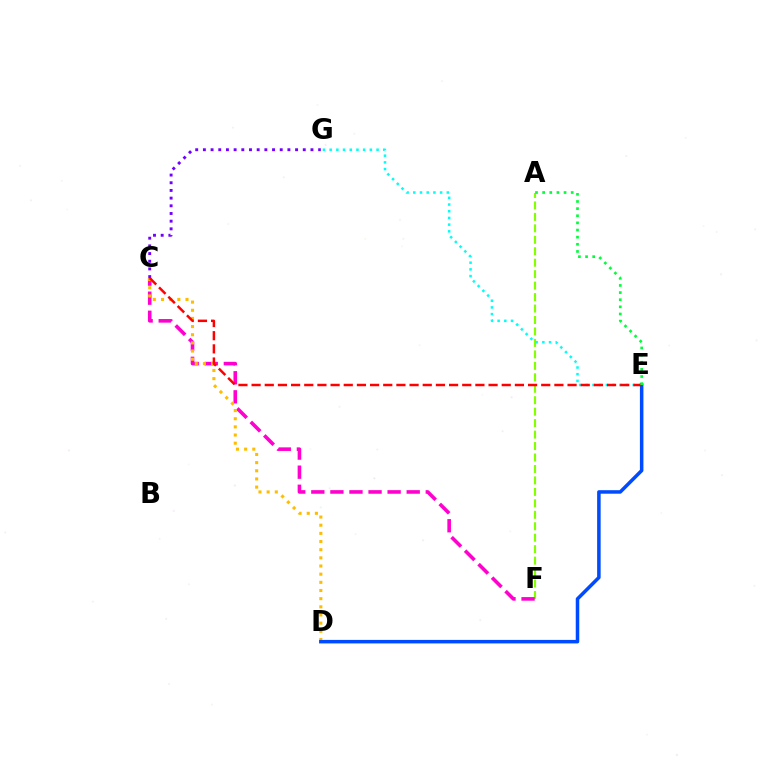{('A', 'F'): [{'color': '#84ff00', 'line_style': 'dashed', 'thickness': 1.56}], ('E', 'G'): [{'color': '#00fff6', 'line_style': 'dotted', 'thickness': 1.82}], ('C', 'F'): [{'color': '#ff00cf', 'line_style': 'dashed', 'thickness': 2.59}], ('C', 'D'): [{'color': '#ffbd00', 'line_style': 'dotted', 'thickness': 2.22}], ('D', 'E'): [{'color': '#004bff', 'line_style': 'solid', 'thickness': 2.53}], ('C', 'G'): [{'color': '#7200ff', 'line_style': 'dotted', 'thickness': 2.09}], ('C', 'E'): [{'color': '#ff0000', 'line_style': 'dashed', 'thickness': 1.79}], ('A', 'E'): [{'color': '#00ff39', 'line_style': 'dotted', 'thickness': 1.94}]}